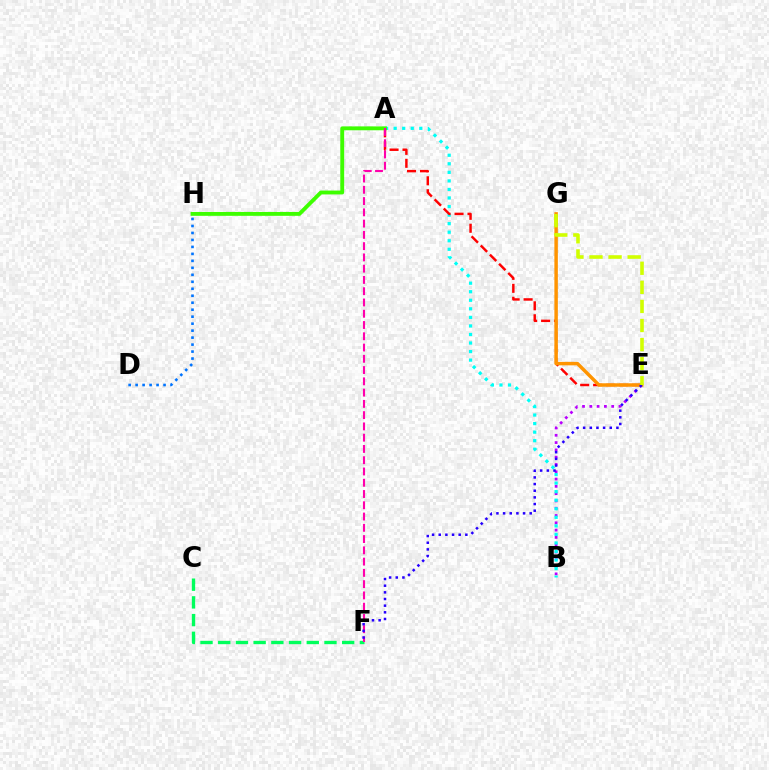{('B', 'E'): [{'color': '#b900ff', 'line_style': 'dotted', 'thickness': 1.98}], ('A', 'B'): [{'color': '#00fff6', 'line_style': 'dotted', 'thickness': 2.32}], ('C', 'F'): [{'color': '#00ff5c', 'line_style': 'dashed', 'thickness': 2.41}], ('A', 'E'): [{'color': '#ff0000', 'line_style': 'dashed', 'thickness': 1.76}], ('E', 'G'): [{'color': '#ff9400', 'line_style': 'solid', 'thickness': 2.49}, {'color': '#d1ff00', 'line_style': 'dashed', 'thickness': 2.59}], ('A', 'H'): [{'color': '#3dff00', 'line_style': 'solid', 'thickness': 2.78}], ('A', 'F'): [{'color': '#ff00ac', 'line_style': 'dashed', 'thickness': 1.53}], ('D', 'H'): [{'color': '#0074ff', 'line_style': 'dotted', 'thickness': 1.9}], ('E', 'F'): [{'color': '#2500ff', 'line_style': 'dotted', 'thickness': 1.81}]}